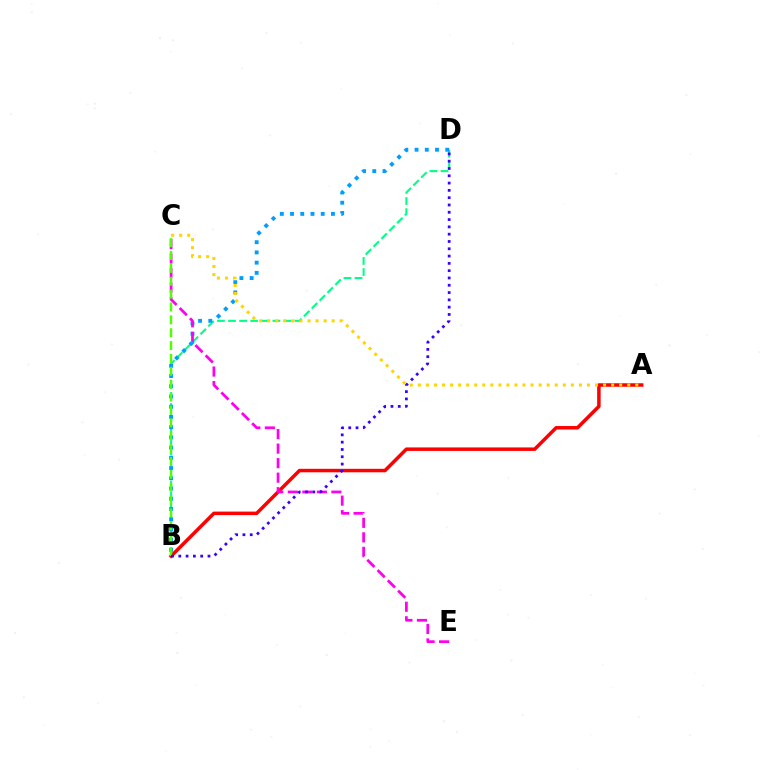{('B', 'D'): [{'color': '#00ff86', 'line_style': 'dashed', 'thickness': 1.51}, {'color': '#009eff', 'line_style': 'dotted', 'thickness': 2.78}, {'color': '#3700ff', 'line_style': 'dotted', 'thickness': 1.98}], ('A', 'B'): [{'color': '#ff0000', 'line_style': 'solid', 'thickness': 2.52}], ('C', 'E'): [{'color': '#ff00ed', 'line_style': 'dashed', 'thickness': 1.97}], ('B', 'C'): [{'color': '#4fff00', 'line_style': 'dashed', 'thickness': 1.75}], ('A', 'C'): [{'color': '#ffd500', 'line_style': 'dotted', 'thickness': 2.19}]}